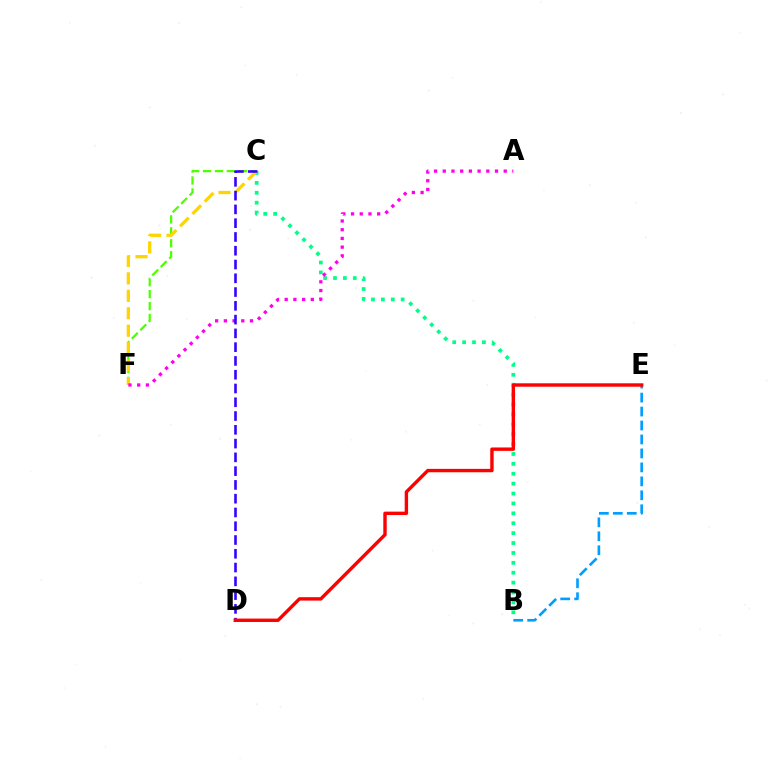{('B', 'C'): [{'color': '#00ff86', 'line_style': 'dotted', 'thickness': 2.69}], ('C', 'F'): [{'color': '#4fff00', 'line_style': 'dashed', 'thickness': 1.62}, {'color': '#ffd500', 'line_style': 'dashed', 'thickness': 2.37}], ('B', 'E'): [{'color': '#009eff', 'line_style': 'dashed', 'thickness': 1.9}], ('A', 'F'): [{'color': '#ff00ed', 'line_style': 'dotted', 'thickness': 2.37}], ('C', 'D'): [{'color': '#3700ff', 'line_style': 'dashed', 'thickness': 1.87}], ('D', 'E'): [{'color': '#ff0000', 'line_style': 'solid', 'thickness': 2.45}]}